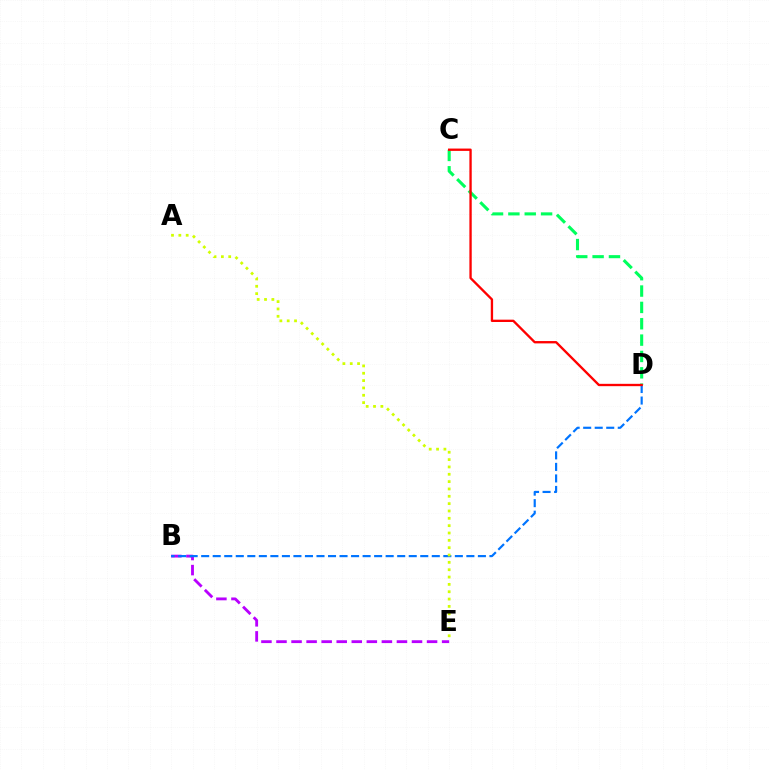{('B', 'E'): [{'color': '#b900ff', 'line_style': 'dashed', 'thickness': 2.05}], ('B', 'D'): [{'color': '#0074ff', 'line_style': 'dashed', 'thickness': 1.57}], ('C', 'D'): [{'color': '#00ff5c', 'line_style': 'dashed', 'thickness': 2.22}, {'color': '#ff0000', 'line_style': 'solid', 'thickness': 1.68}], ('A', 'E'): [{'color': '#d1ff00', 'line_style': 'dotted', 'thickness': 1.99}]}